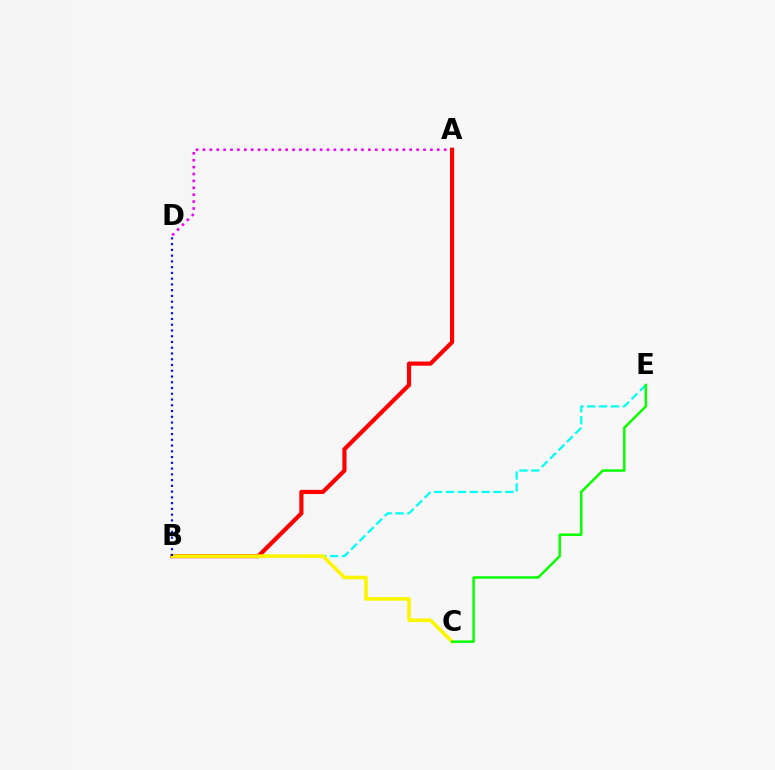{('A', 'D'): [{'color': '#ee00ff', 'line_style': 'dotted', 'thickness': 1.87}], ('A', 'B'): [{'color': '#ff0000', 'line_style': 'solid', 'thickness': 2.99}], ('B', 'E'): [{'color': '#00fff6', 'line_style': 'dashed', 'thickness': 1.61}], ('B', 'C'): [{'color': '#fcf500', 'line_style': 'solid', 'thickness': 2.6}], ('C', 'E'): [{'color': '#08ff00', 'line_style': 'solid', 'thickness': 1.79}], ('B', 'D'): [{'color': '#0010ff', 'line_style': 'dotted', 'thickness': 1.56}]}